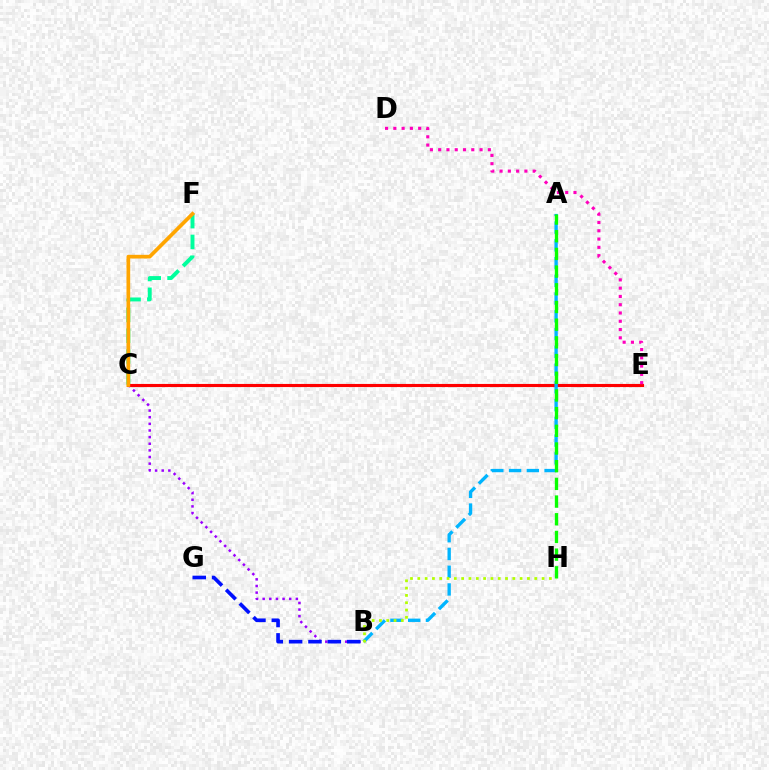{('C', 'F'): [{'color': '#00ff9d', 'line_style': 'dashed', 'thickness': 2.82}, {'color': '#ffa500', 'line_style': 'solid', 'thickness': 2.67}], ('B', 'C'): [{'color': '#9b00ff', 'line_style': 'dotted', 'thickness': 1.8}], ('C', 'E'): [{'color': '#ff0000', 'line_style': 'solid', 'thickness': 2.25}], ('A', 'B'): [{'color': '#00b5ff', 'line_style': 'dashed', 'thickness': 2.41}], ('B', 'G'): [{'color': '#0010ff', 'line_style': 'dashed', 'thickness': 2.63}], ('D', 'E'): [{'color': '#ff00bd', 'line_style': 'dotted', 'thickness': 2.25}], ('B', 'H'): [{'color': '#b3ff00', 'line_style': 'dotted', 'thickness': 1.99}], ('A', 'H'): [{'color': '#08ff00', 'line_style': 'dashed', 'thickness': 2.4}]}